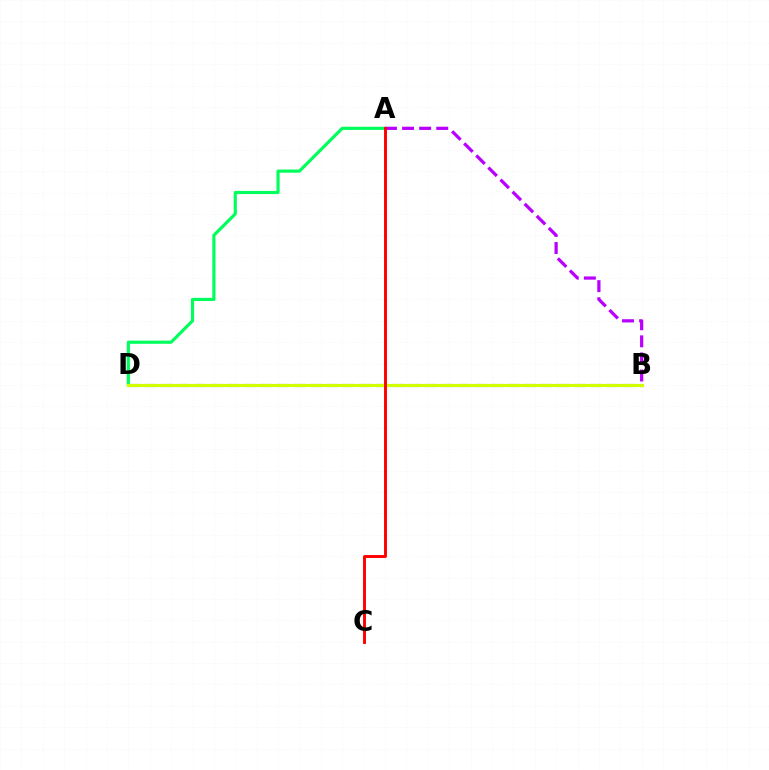{('B', 'D'): [{'color': '#0074ff', 'line_style': 'dashed', 'thickness': 2.24}, {'color': '#d1ff00', 'line_style': 'solid', 'thickness': 2.28}], ('A', 'D'): [{'color': '#00ff5c', 'line_style': 'solid', 'thickness': 2.27}], ('A', 'B'): [{'color': '#b900ff', 'line_style': 'dashed', 'thickness': 2.32}], ('A', 'C'): [{'color': '#ff0000', 'line_style': 'solid', 'thickness': 2.11}]}